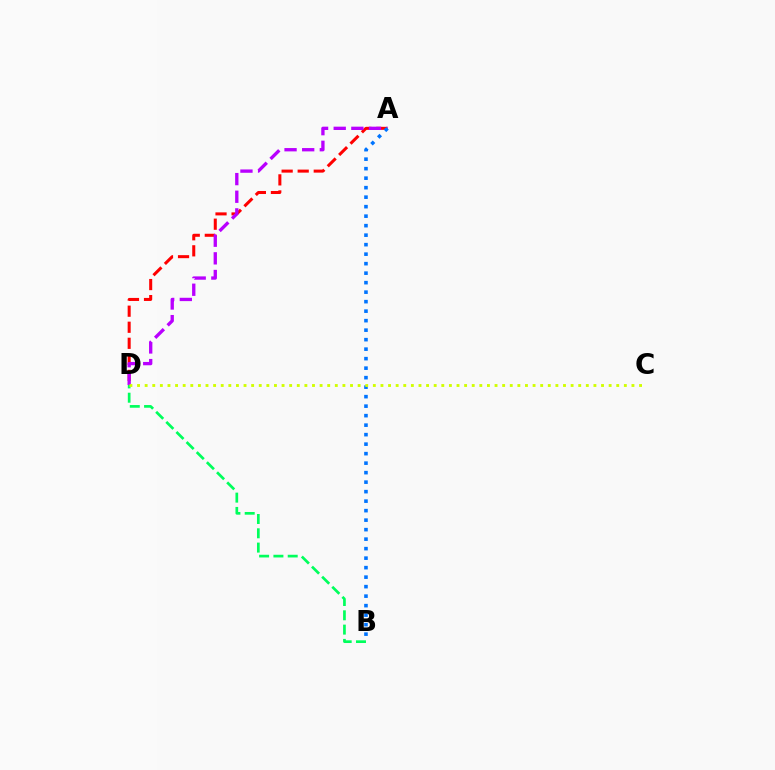{('B', 'D'): [{'color': '#00ff5c', 'line_style': 'dashed', 'thickness': 1.94}], ('A', 'D'): [{'color': '#ff0000', 'line_style': 'dashed', 'thickness': 2.18}, {'color': '#b900ff', 'line_style': 'dashed', 'thickness': 2.4}], ('A', 'B'): [{'color': '#0074ff', 'line_style': 'dotted', 'thickness': 2.58}], ('C', 'D'): [{'color': '#d1ff00', 'line_style': 'dotted', 'thickness': 2.07}]}